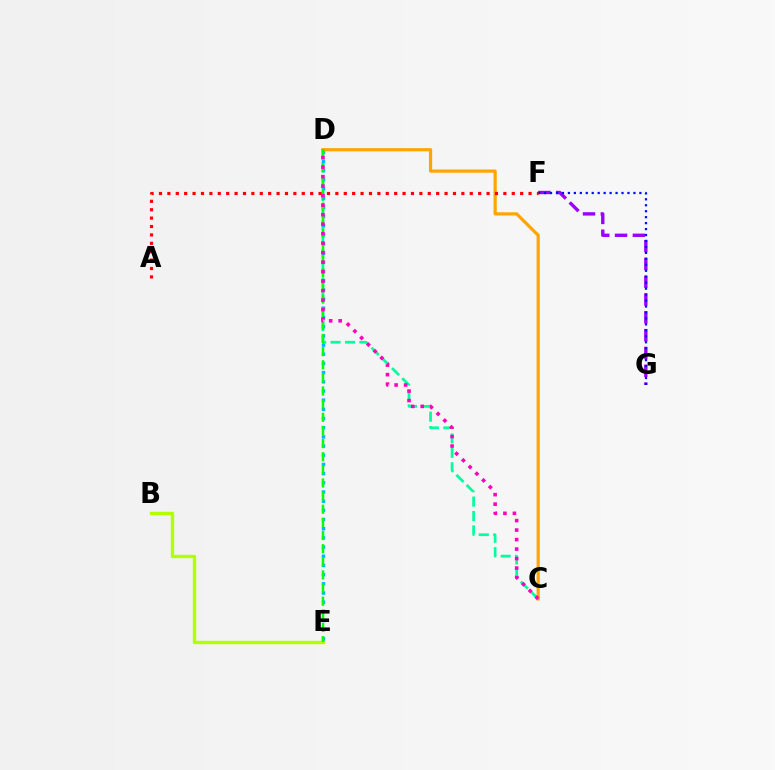{('C', 'D'): [{'color': '#00ff9d', 'line_style': 'dashed', 'thickness': 1.96}, {'color': '#ffa500', 'line_style': 'solid', 'thickness': 2.3}, {'color': '#ff00bd', 'line_style': 'dotted', 'thickness': 2.58}], ('B', 'E'): [{'color': '#b3ff00', 'line_style': 'solid', 'thickness': 2.44}], ('F', 'G'): [{'color': '#9b00ff', 'line_style': 'dashed', 'thickness': 2.42}, {'color': '#0010ff', 'line_style': 'dotted', 'thickness': 1.62}], ('D', 'E'): [{'color': '#00b5ff', 'line_style': 'dotted', 'thickness': 2.49}, {'color': '#08ff00', 'line_style': 'dashed', 'thickness': 1.78}], ('A', 'F'): [{'color': '#ff0000', 'line_style': 'dotted', 'thickness': 2.28}]}